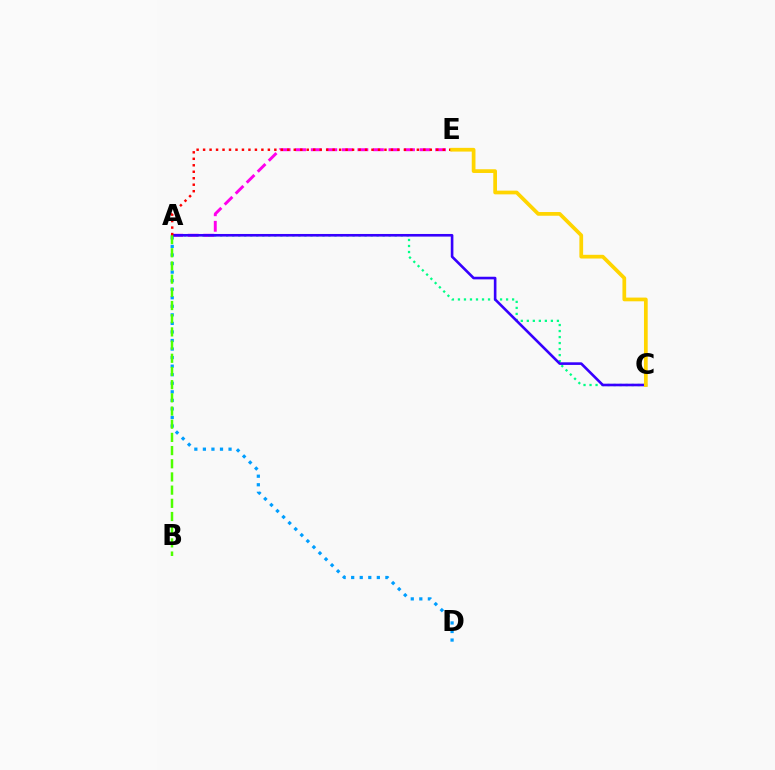{('A', 'E'): [{'color': '#ff00ed', 'line_style': 'dashed', 'thickness': 2.11}, {'color': '#ff0000', 'line_style': 'dotted', 'thickness': 1.76}], ('A', 'D'): [{'color': '#009eff', 'line_style': 'dotted', 'thickness': 2.32}], ('A', 'C'): [{'color': '#00ff86', 'line_style': 'dotted', 'thickness': 1.63}, {'color': '#3700ff', 'line_style': 'solid', 'thickness': 1.89}], ('A', 'B'): [{'color': '#4fff00', 'line_style': 'dashed', 'thickness': 1.79}], ('C', 'E'): [{'color': '#ffd500', 'line_style': 'solid', 'thickness': 2.68}]}